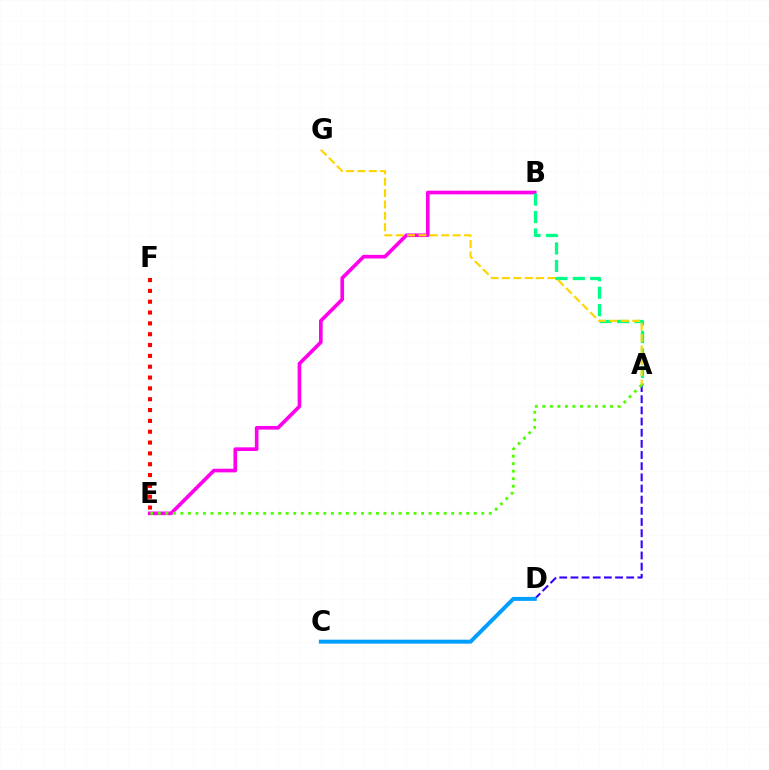{('B', 'E'): [{'color': '#ff00ed', 'line_style': 'solid', 'thickness': 2.63}], ('A', 'D'): [{'color': '#3700ff', 'line_style': 'dashed', 'thickness': 1.52}], ('A', 'B'): [{'color': '#00ff86', 'line_style': 'dashed', 'thickness': 2.37}], ('E', 'F'): [{'color': '#ff0000', 'line_style': 'dotted', 'thickness': 2.94}], ('A', 'E'): [{'color': '#4fff00', 'line_style': 'dotted', 'thickness': 2.04}], ('A', 'G'): [{'color': '#ffd500', 'line_style': 'dashed', 'thickness': 1.55}], ('C', 'D'): [{'color': '#009eff', 'line_style': 'solid', 'thickness': 2.85}]}